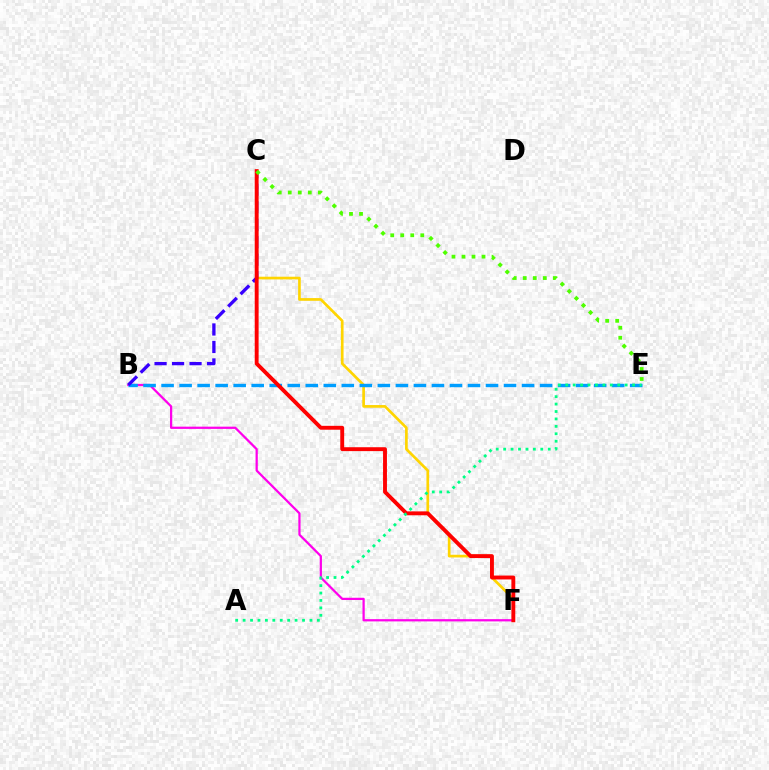{('C', 'F'): [{'color': '#ffd500', 'line_style': 'solid', 'thickness': 1.93}, {'color': '#ff0000', 'line_style': 'solid', 'thickness': 2.8}], ('B', 'F'): [{'color': '#ff00ed', 'line_style': 'solid', 'thickness': 1.62}], ('B', 'E'): [{'color': '#009eff', 'line_style': 'dashed', 'thickness': 2.45}], ('B', 'C'): [{'color': '#3700ff', 'line_style': 'dashed', 'thickness': 2.38}], ('A', 'E'): [{'color': '#00ff86', 'line_style': 'dotted', 'thickness': 2.02}], ('C', 'E'): [{'color': '#4fff00', 'line_style': 'dotted', 'thickness': 2.72}]}